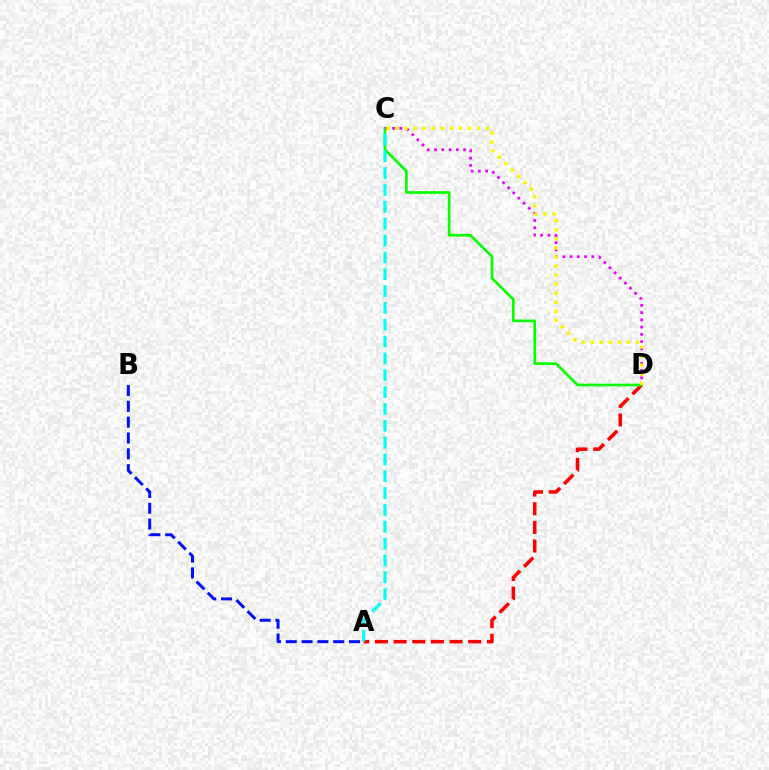{('A', 'B'): [{'color': '#0010ff', 'line_style': 'dashed', 'thickness': 2.15}], ('A', 'D'): [{'color': '#ff0000', 'line_style': 'dashed', 'thickness': 2.53}], ('C', 'D'): [{'color': '#08ff00', 'line_style': 'solid', 'thickness': 1.93}, {'color': '#ee00ff', 'line_style': 'dotted', 'thickness': 1.97}, {'color': '#fcf500', 'line_style': 'dotted', 'thickness': 2.46}], ('A', 'C'): [{'color': '#00fff6', 'line_style': 'dashed', 'thickness': 2.29}]}